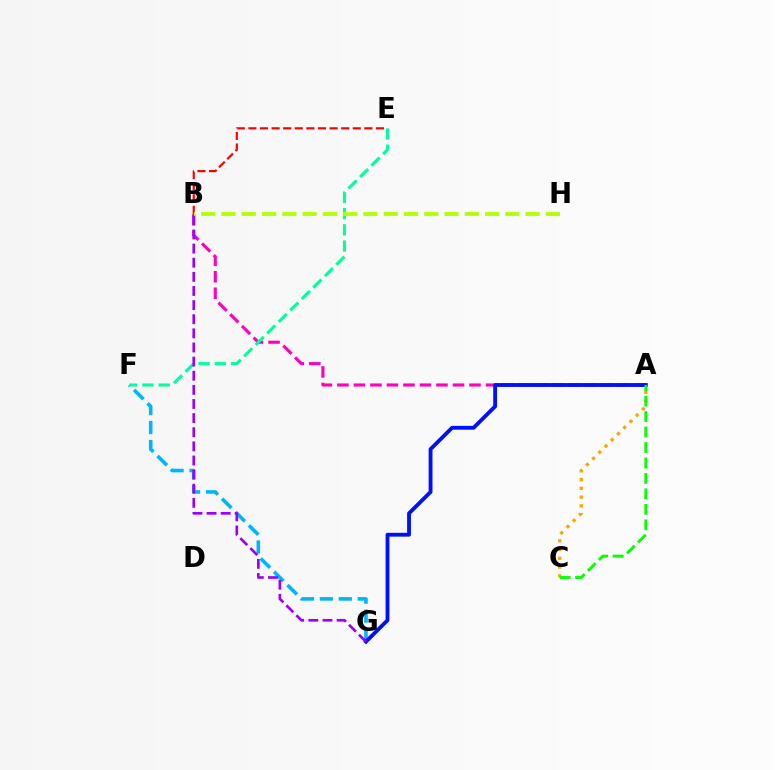{('F', 'G'): [{'color': '#00b5ff', 'line_style': 'dashed', 'thickness': 2.57}], ('A', 'B'): [{'color': '#ff00bd', 'line_style': 'dashed', 'thickness': 2.24}], ('A', 'C'): [{'color': '#ffa500', 'line_style': 'dotted', 'thickness': 2.38}, {'color': '#08ff00', 'line_style': 'dashed', 'thickness': 2.1}], ('E', 'F'): [{'color': '#00ff9d', 'line_style': 'dashed', 'thickness': 2.21}], ('A', 'G'): [{'color': '#0010ff', 'line_style': 'solid', 'thickness': 2.77}], ('B', 'G'): [{'color': '#9b00ff', 'line_style': 'dashed', 'thickness': 1.92}], ('B', 'E'): [{'color': '#ff0000', 'line_style': 'dashed', 'thickness': 1.58}], ('B', 'H'): [{'color': '#b3ff00', 'line_style': 'dashed', 'thickness': 2.75}]}